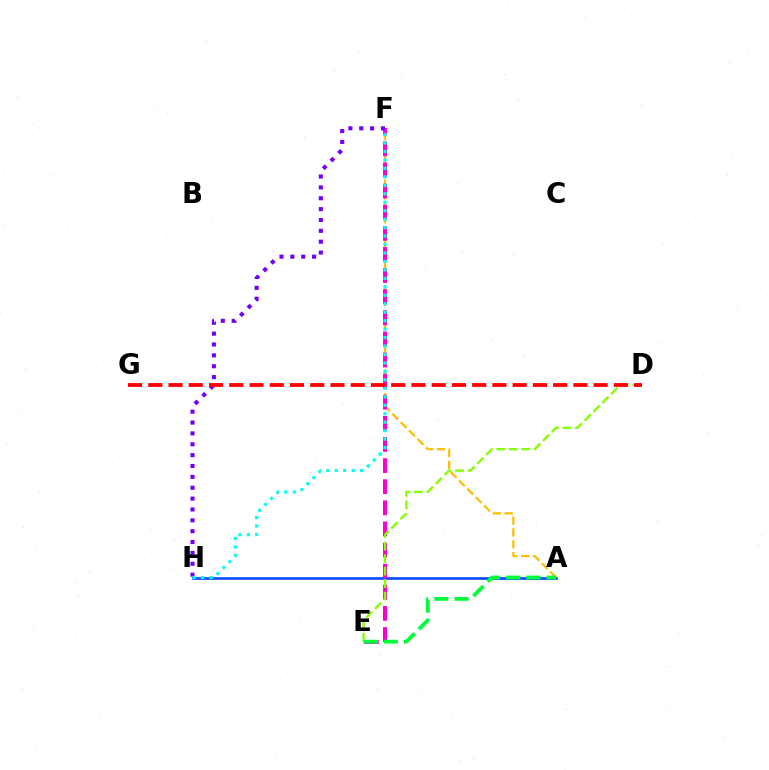{('A', 'H'): [{'color': '#004bff', 'line_style': 'solid', 'thickness': 1.89}], ('A', 'F'): [{'color': '#ffbd00', 'line_style': 'dashed', 'thickness': 1.61}], ('E', 'F'): [{'color': '#ff00cf', 'line_style': 'dashed', 'thickness': 2.87}], ('F', 'H'): [{'color': '#7200ff', 'line_style': 'dotted', 'thickness': 2.95}, {'color': '#00fff6', 'line_style': 'dotted', 'thickness': 2.3}], ('D', 'E'): [{'color': '#84ff00', 'line_style': 'dashed', 'thickness': 1.7}], ('A', 'E'): [{'color': '#00ff39', 'line_style': 'dashed', 'thickness': 2.74}], ('D', 'G'): [{'color': '#ff0000', 'line_style': 'dashed', 'thickness': 2.75}]}